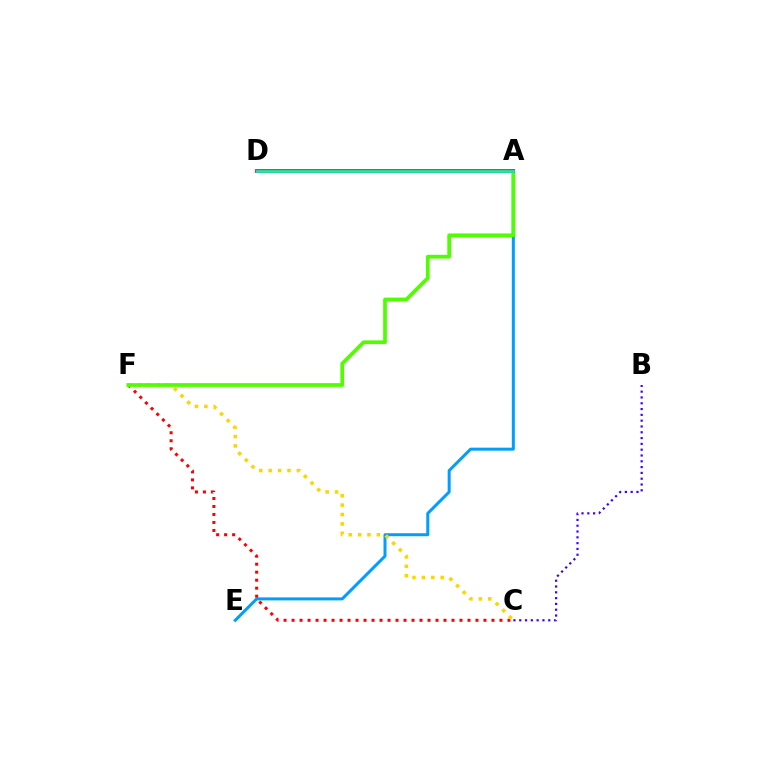{('B', 'C'): [{'color': '#3700ff', 'line_style': 'dotted', 'thickness': 1.58}], ('A', 'E'): [{'color': '#009eff', 'line_style': 'solid', 'thickness': 2.16}], ('C', 'F'): [{'color': '#ff0000', 'line_style': 'dotted', 'thickness': 2.17}, {'color': '#ffd500', 'line_style': 'dotted', 'thickness': 2.55}], ('A', 'F'): [{'color': '#4fff00', 'line_style': 'solid', 'thickness': 2.67}], ('A', 'D'): [{'color': '#ff00ed', 'line_style': 'solid', 'thickness': 2.81}, {'color': '#00ff86', 'line_style': 'solid', 'thickness': 1.91}]}